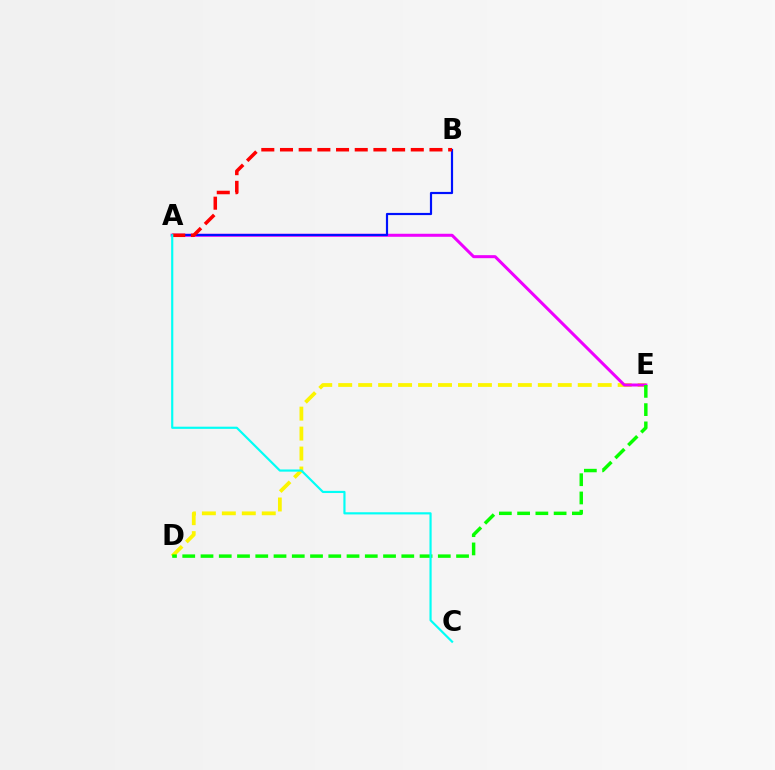{('D', 'E'): [{'color': '#fcf500', 'line_style': 'dashed', 'thickness': 2.71}, {'color': '#08ff00', 'line_style': 'dashed', 'thickness': 2.48}], ('A', 'E'): [{'color': '#ee00ff', 'line_style': 'solid', 'thickness': 2.18}], ('A', 'B'): [{'color': '#0010ff', 'line_style': 'solid', 'thickness': 1.57}, {'color': '#ff0000', 'line_style': 'dashed', 'thickness': 2.54}], ('A', 'C'): [{'color': '#00fff6', 'line_style': 'solid', 'thickness': 1.56}]}